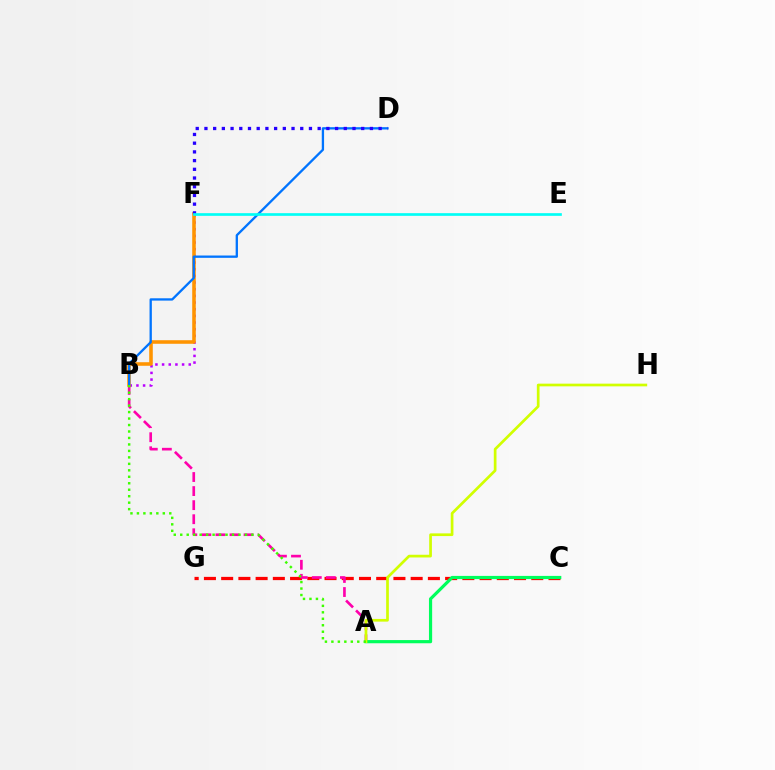{('C', 'G'): [{'color': '#ff0000', 'line_style': 'dashed', 'thickness': 2.34}], ('A', 'B'): [{'color': '#ff00ac', 'line_style': 'dashed', 'thickness': 1.91}, {'color': '#3dff00', 'line_style': 'dotted', 'thickness': 1.76}], ('B', 'F'): [{'color': '#b900ff', 'line_style': 'dotted', 'thickness': 1.81}, {'color': '#ff9400', 'line_style': 'solid', 'thickness': 2.57}], ('A', 'C'): [{'color': '#00ff5c', 'line_style': 'solid', 'thickness': 2.29}], ('A', 'H'): [{'color': '#d1ff00', 'line_style': 'solid', 'thickness': 1.94}], ('B', 'D'): [{'color': '#0074ff', 'line_style': 'solid', 'thickness': 1.66}], ('D', 'F'): [{'color': '#2500ff', 'line_style': 'dotted', 'thickness': 2.37}], ('E', 'F'): [{'color': '#00fff6', 'line_style': 'solid', 'thickness': 1.92}]}